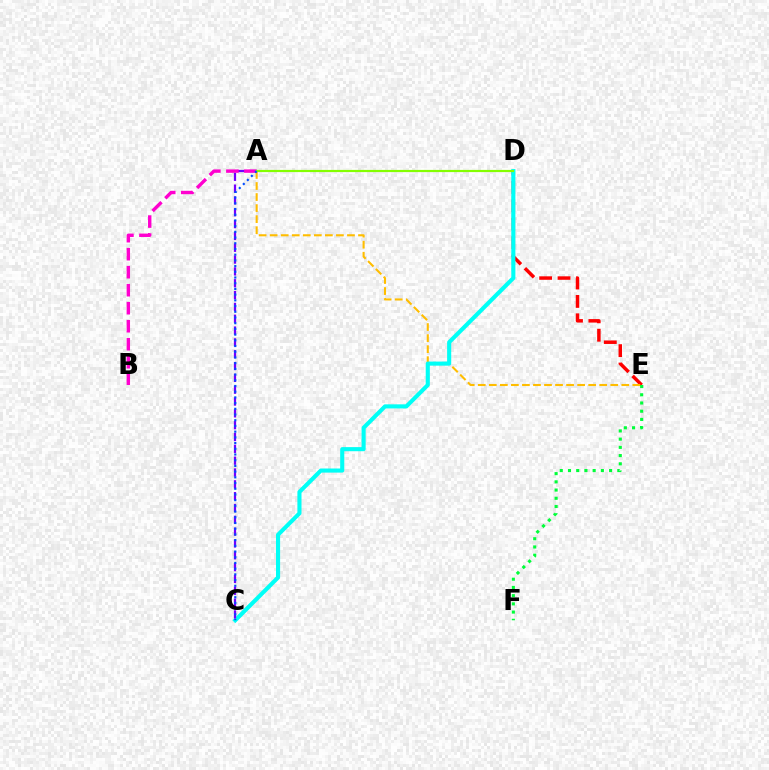{('D', 'E'): [{'color': '#ff0000', 'line_style': 'dashed', 'thickness': 2.5}], ('A', 'E'): [{'color': '#ffbd00', 'line_style': 'dashed', 'thickness': 1.5}], ('C', 'D'): [{'color': '#00fff6', 'line_style': 'solid', 'thickness': 2.95}], ('A', 'C'): [{'color': '#7200ff', 'line_style': 'dashed', 'thickness': 1.61}, {'color': '#004bff', 'line_style': 'dotted', 'thickness': 1.55}], ('A', 'B'): [{'color': '#ff00cf', 'line_style': 'dashed', 'thickness': 2.45}], ('A', 'D'): [{'color': '#84ff00', 'line_style': 'solid', 'thickness': 1.58}], ('E', 'F'): [{'color': '#00ff39', 'line_style': 'dotted', 'thickness': 2.23}]}